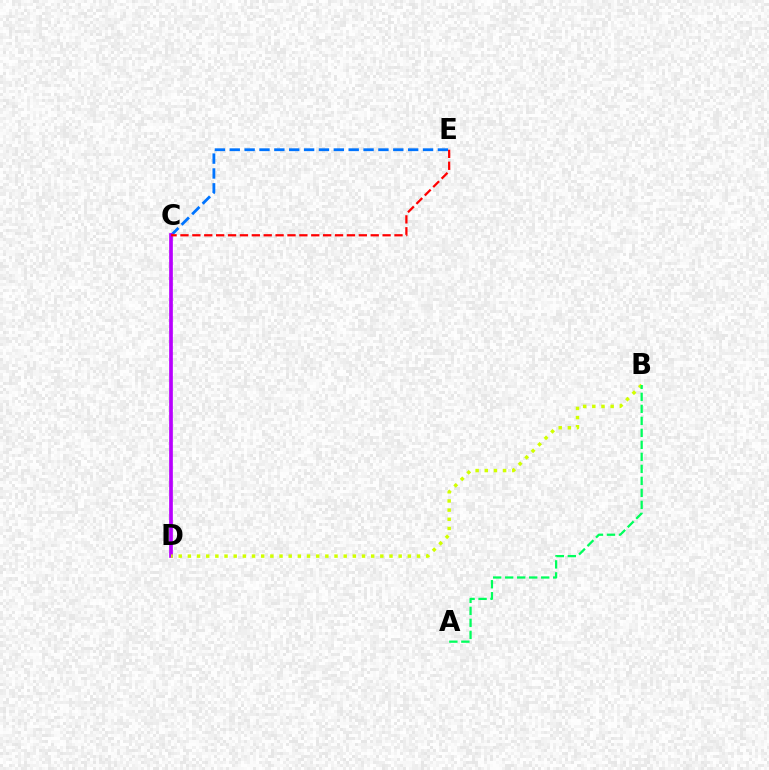{('C', 'E'): [{'color': '#0074ff', 'line_style': 'dashed', 'thickness': 2.02}, {'color': '#ff0000', 'line_style': 'dashed', 'thickness': 1.62}], ('C', 'D'): [{'color': '#b900ff', 'line_style': 'solid', 'thickness': 2.66}], ('B', 'D'): [{'color': '#d1ff00', 'line_style': 'dotted', 'thickness': 2.49}], ('A', 'B'): [{'color': '#00ff5c', 'line_style': 'dashed', 'thickness': 1.63}]}